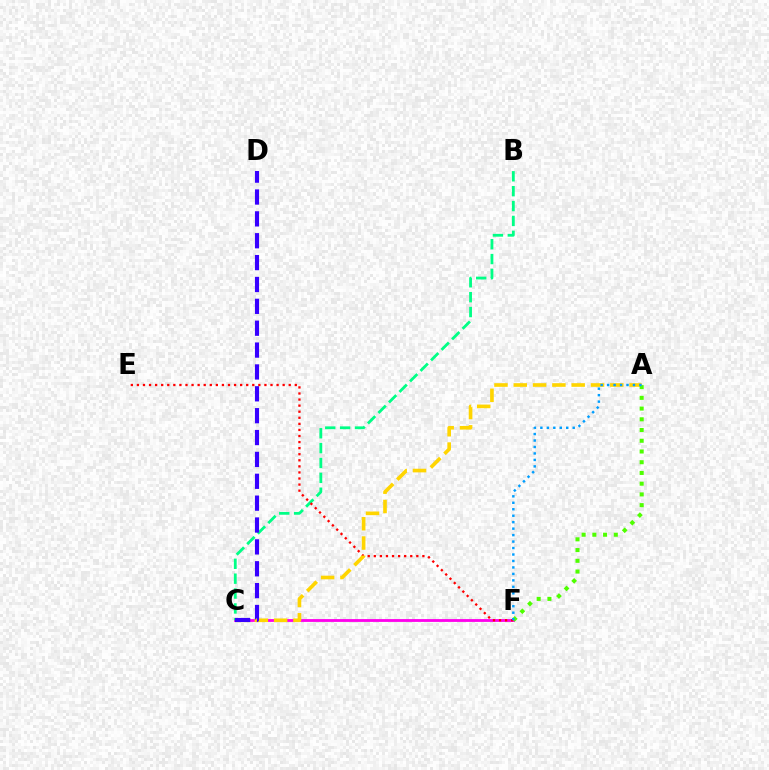{('C', 'F'): [{'color': '#ff00ed', 'line_style': 'solid', 'thickness': 2.03}], ('B', 'C'): [{'color': '#00ff86', 'line_style': 'dashed', 'thickness': 2.02}], ('E', 'F'): [{'color': '#ff0000', 'line_style': 'dotted', 'thickness': 1.65}], ('A', 'C'): [{'color': '#ffd500', 'line_style': 'dashed', 'thickness': 2.62}], ('C', 'D'): [{'color': '#3700ff', 'line_style': 'dashed', 'thickness': 2.97}], ('A', 'F'): [{'color': '#4fff00', 'line_style': 'dotted', 'thickness': 2.92}, {'color': '#009eff', 'line_style': 'dotted', 'thickness': 1.76}]}